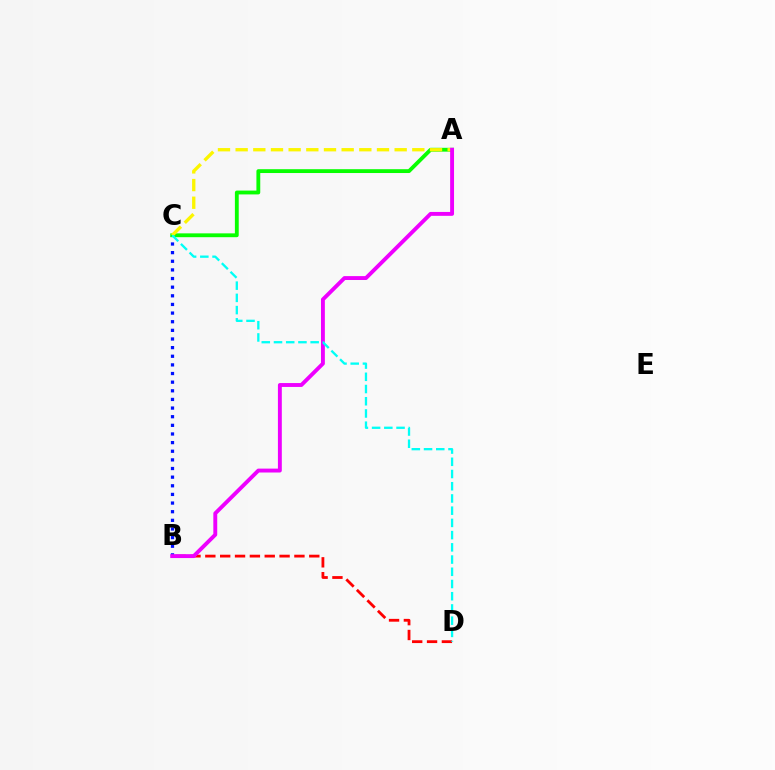{('B', 'C'): [{'color': '#0010ff', 'line_style': 'dotted', 'thickness': 2.35}], ('A', 'C'): [{'color': '#08ff00', 'line_style': 'solid', 'thickness': 2.76}, {'color': '#fcf500', 'line_style': 'dashed', 'thickness': 2.4}], ('B', 'D'): [{'color': '#ff0000', 'line_style': 'dashed', 'thickness': 2.02}], ('A', 'B'): [{'color': '#ee00ff', 'line_style': 'solid', 'thickness': 2.8}], ('C', 'D'): [{'color': '#00fff6', 'line_style': 'dashed', 'thickness': 1.66}]}